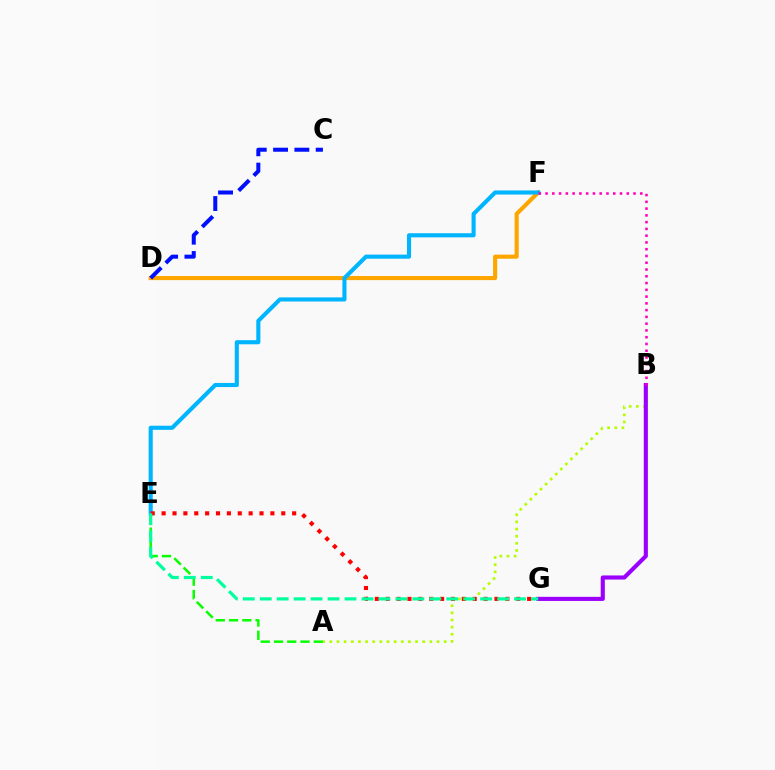{('D', 'F'): [{'color': '#ffa500', 'line_style': 'solid', 'thickness': 2.96}], ('A', 'B'): [{'color': '#b3ff00', 'line_style': 'dotted', 'thickness': 1.94}], ('E', 'F'): [{'color': '#00b5ff', 'line_style': 'solid', 'thickness': 2.95}], ('A', 'E'): [{'color': '#08ff00', 'line_style': 'dashed', 'thickness': 1.8}], ('B', 'G'): [{'color': '#9b00ff', 'line_style': 'solid', 'thickness': 2.96}], ('E', 'G'): [{'color': '#ff0000', 'line_style': 'dotted', 'thickness': 2.96}, {'color': '#00ff9d', 'line_style': 'dashed', 'thickness': 2.3}], ('B', 'F'): [{'color': '#ff00bd', 'line_style': 'dotted', 'thickness': 1.84}], ('C', 'D'): [{'color': '#0010ff', 'line_style': 'dashed', 'thickness': 2.89}]}